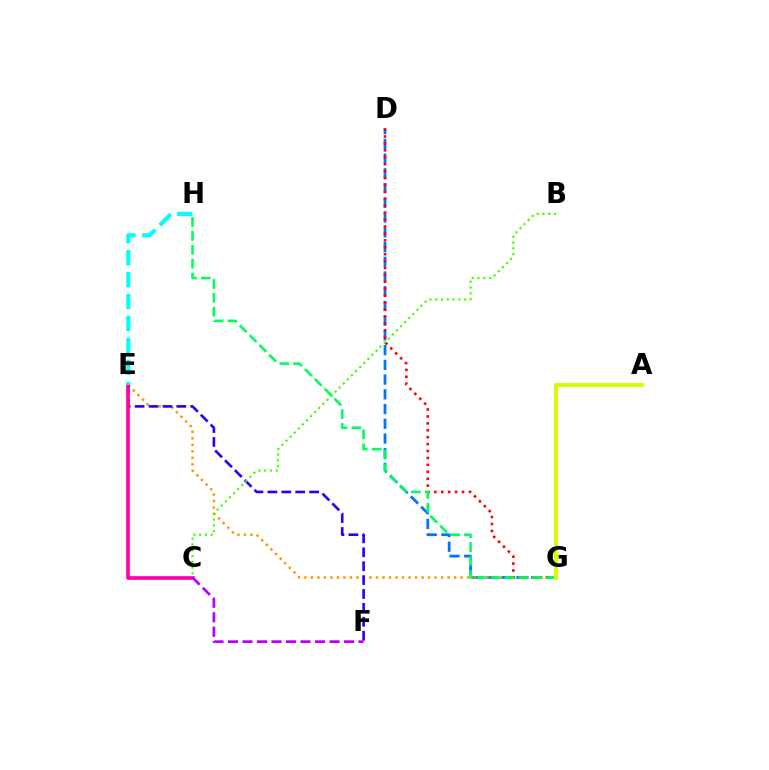{('D', 'G'): [{'color': '#0074ff', 'line_style': 'dashed', 'thickness': 2.0}, {'color': '#ff0000', 'line_style': 'dotted', 'thickness': 1.88}], ('E', 'G'): [{'color': '#ff9400', 'line_style': 'dotted', 'thickness': 1.77}], ('E', 'F'): [{'color': '#2500ff', 'line_style': 'dashed', 'thickness': 1.89}], ('C', 'E'): [{'color': '#ff00ac', 'line_style': 'solid', 'thickness': 2.65}], ('G', 'H'): [{'color': '#00ff5c', 'line_style': 'dashed', 'thickness': 1.89}], ('E', 'H'): [{'color': '#00fff6', 'line_style': 'dashed', 'thickness': 2.98}], ('B', 'C'): [{'color': '#3dff00', 'line_style': 'dotted', 'thickness': 1.57}], ('C', 'F'): [{'color': '#b900ff', 'line_style': 'dashed', 'thickness': 1.97}], ('A', 'G'): [{'color': '#d1ff00', 'line_style': 'solid', 'thickness': 2.84}]}